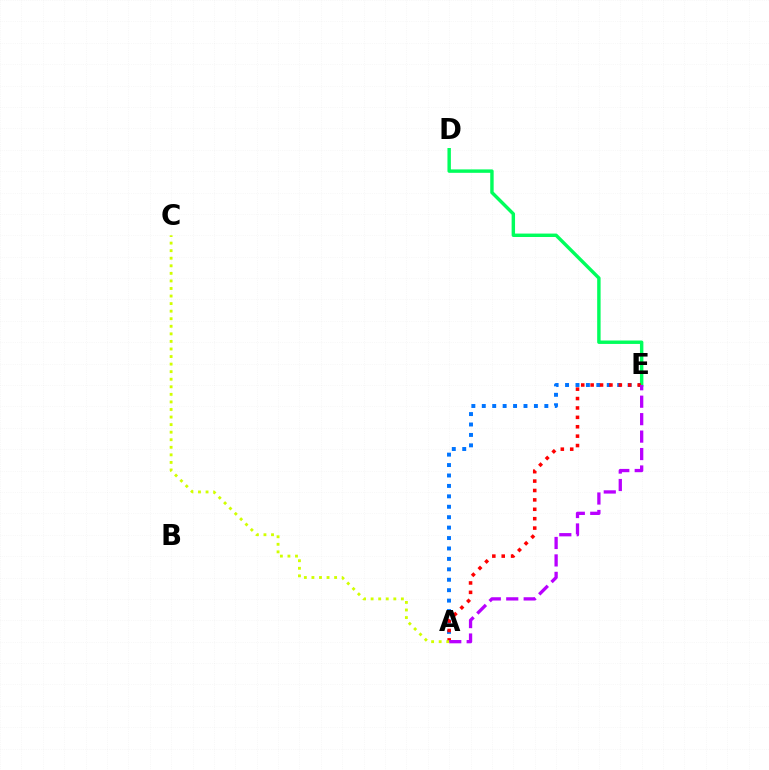{('A', 'E'): [{'color': '#0074ff', 'line_style': 'dotted', 'thickness': 2.83}, {'color': '#ff0000', 'line_style': 'dotted', 'thickness': 2.55}, {'color': '#b900ff', 'line_style': 'dashed', 'thickness': 2.37}], ('D', 'E'): [{'color': '#00ff5c', 'line_style': 'solid', 'thickness': 2.47}], ('A', 'C'): [{'color': '#d1ff00', 'line_style': 'dotted', 'thickness': 2.05}]}